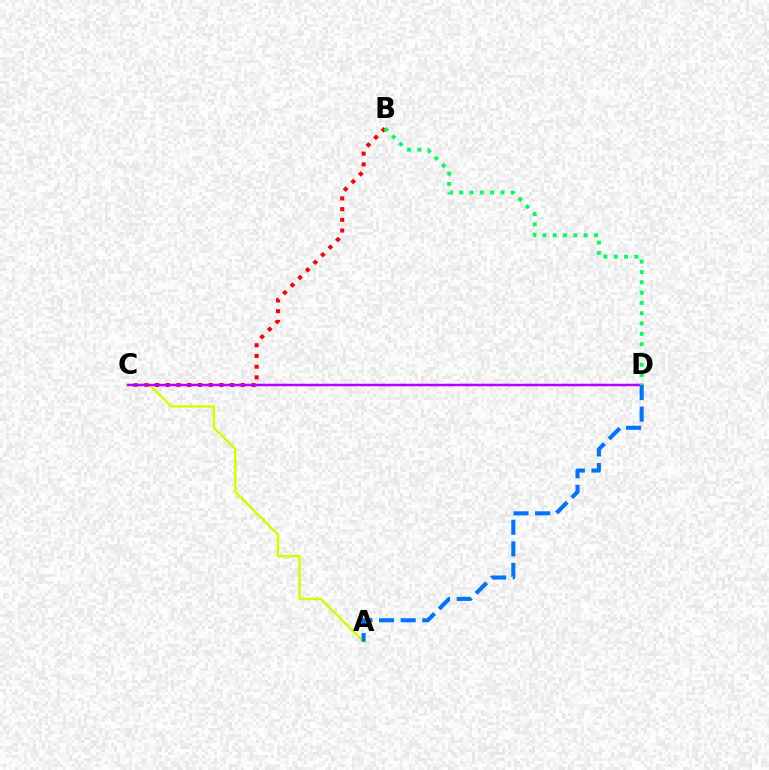{('B', 'C'): [{'color': '#ff0000', 'line_style': 'dotted', 'thickness': 2.91}], ('A', 'C'): [{'color': '#d1ff00', 'line_style': 'solid', 'thickness': 1.77}], ('C', 'D'): [{'color': '#b900ff', 'line_style': 'solid', 'thickness': 1.8}], ('B', 'D'): [{'color': '#00ff5c', 'line_style': 'dotted', 'thickness': 2.8}], ('A', 'D'): [{'color': '#0074ff', 'line_style': 'dashed', 'thickness': 2.94}]}